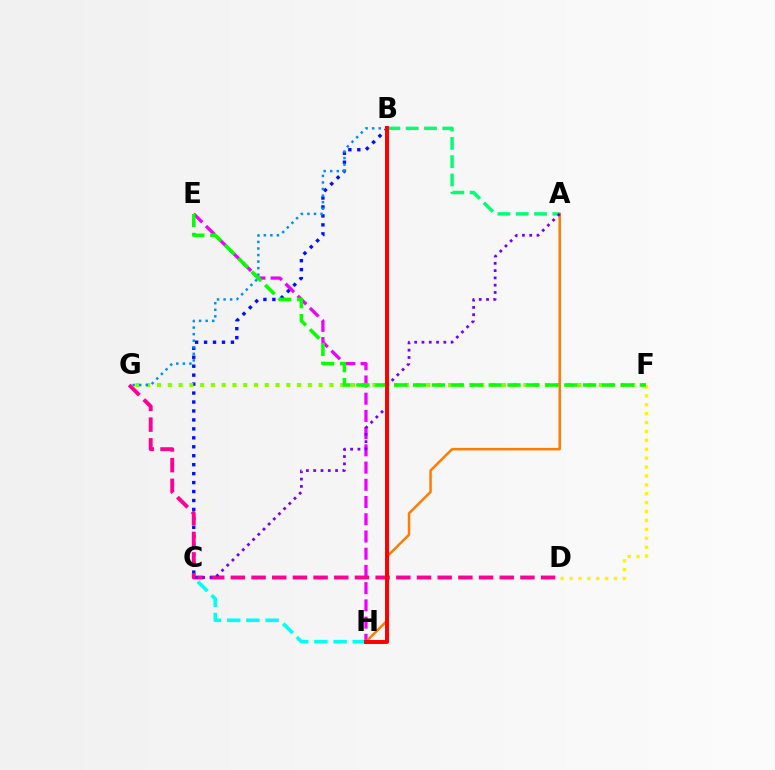{('A', 'B'): [{'color': '#00ff74', 'line_style': 'dashed', 'thickness': 2.49}], ('E', 'H'): [{'color': '#ee00ff', 'line_style': 'dashed', 'thickness': 2.34}], ('B', 'C'): [{'color': '#0010ff', 'line_style': 'dotted', 'thickness': 2.43}], ('F', 'G'): [{'color': '#84ff00', 'line_style': 'dotted', 'thickness': 2.93}], ('C', 'H'): [{'color': '#00fff6', 'line_style': 'dashed', 'thickness': 2.61}], ('D', 'F'): [{'color': '#fcf500', 'line_style': 'dotted', 'thickness': 2.42}], ('A', 'H'): [{'color': '#ff7c00', 'line_style': 'solid', 'thickness': 1.79}], ('D', 'G'): [{'color': '#ff0094', 'line_style': 'dashed', 'thickness': 2.81}], ('B', 'G'): [{'color': '#008cff', 'line_style': 'dotted', 'thickness': 1.78}], ('A', 'C'): [{'color': '#7200ff', 'line_style': 'dotted', 'thickness': 1.98}], ('E', 'F'): [{'color': '#08ff00', 'line_style': 'dashed', 'thickness': 2.57}], ('B', 'H'): [{'color': '#ff0000', 'line_style': 'solid', 'thickness': 2.85}]}